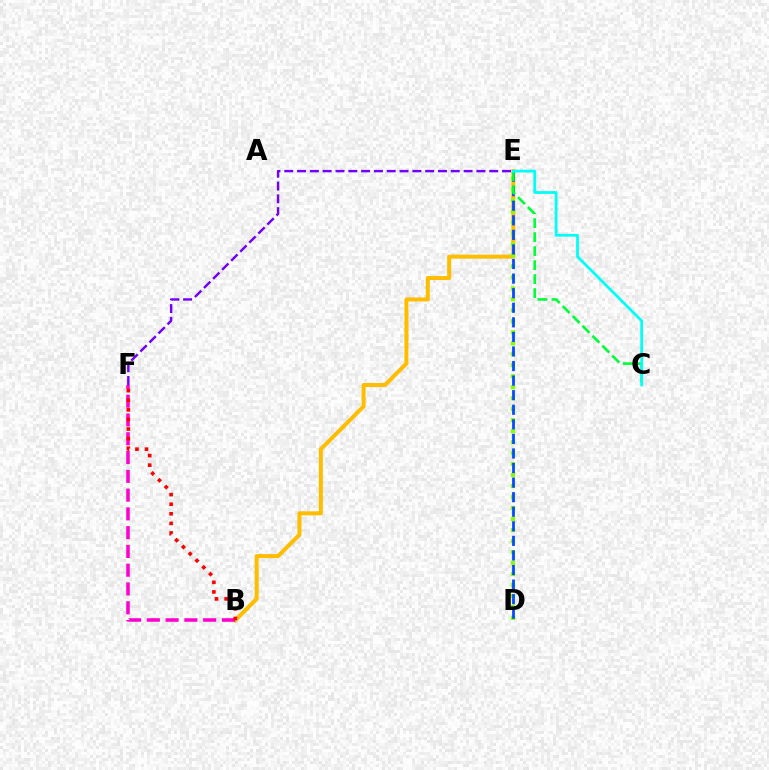{('B', 'E'): [{'color': '#ffbd00', 'line_style': 'solid', 'thickness': 2.89}], ('D', 'E'): [{'color': '#84ff00', 'line_style': 'dotted', 'thickness': 2.99}, {'color': '#004bff', 'line_style': 'dashed', 'thickness': 1.98}], ('E', 'F'): [{'color': '#7200ff', 'line_style': 'dashed', 'thickness': 1.74}], ('C', 'E'): [{'color': '#00ff39', 'line_style': 'dashed', 'thickness': 1.9}, {'color': '#00fff6', 'line_style': 'solid', 'thickness': 1.99}], ('B', 'F'): [{'color': '#ff00cf', 'line_style': 'dashed', 'thickness': 2.55}, {'color': '#ff0000', 'line_style': 'dotted', 'thickness': 2.6}]}